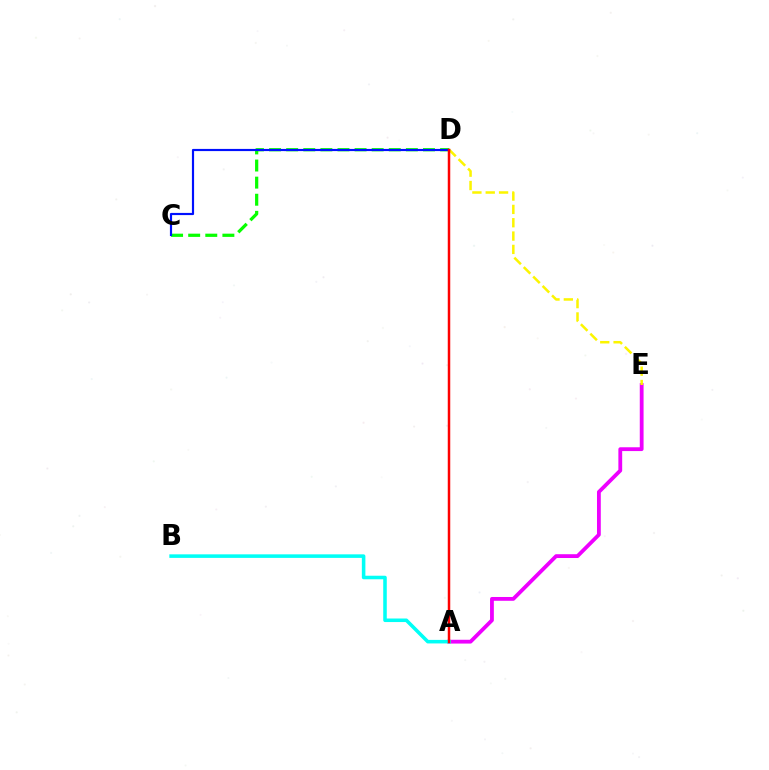{('A', 'E'): [{'color': '#ee00ff', 'line_style': 'solid', 'thickness': 2.74}], ('C', 'D'): [{'color': '#08ff00', 'line_style': 'dashed', 'thickness': 2.32}, {'color': '#0010ff', 'line_style': 'solid', 'thickness': 1.57}], ('A', 'B'): [{'color': '#00fff6', 'line_style': 'solid', 'thickness': 2.56}], ('D', 'E'): [{'color': '#fcf500', 'line_style': 'dashed', 'thickness': 1.81}], ('A', 'D'): [{'color': '#ff0000', 'line_style': 'solid', 'thickness': 1.79}]}